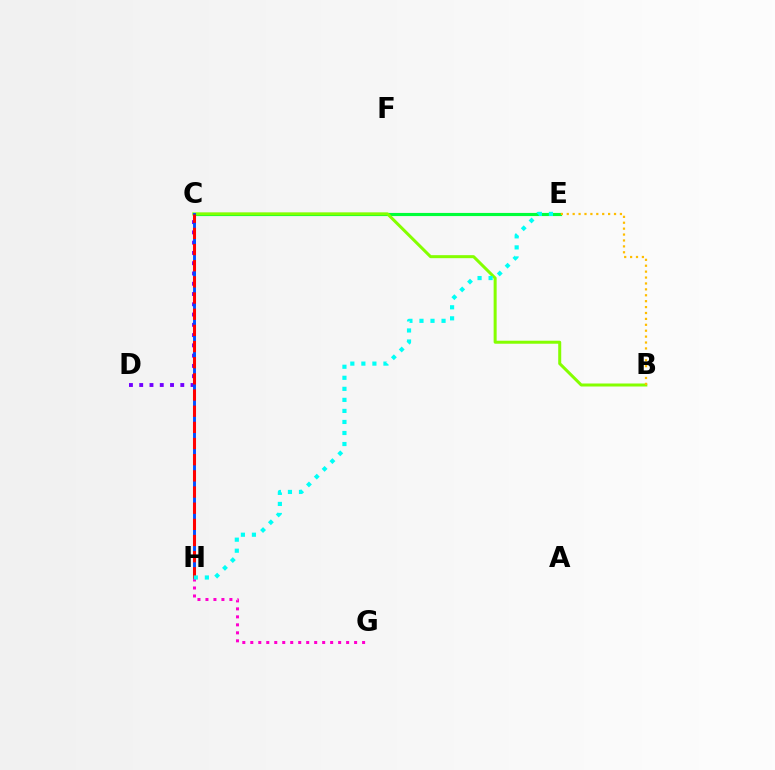{('C', 'E'): [{'color': '#00ff39', 'line_style': 'solid', 'thickness': 2.26}], ('C', 'D'): [{'color': '#7200ff', 'line_style': 'dotted', 'thickness': 2.79}], ('B', 'C'): [{'color': '#84ff00', 'line_style': 'solid', 'thickness': 2.17}], ('C', 'H'): [{'color': '#004bff', 'line_style': 'solid', 'thickness': 2.1}, {'color': '#ff0000', 'line_style': 'dashed', 'thickness': 2.2}], ('G', 'H'): [{'color': '#ff00cf', 'line_style': 'dotted', 'thickness': 2.17}], ('B', 'E'): [{'color': '#ffbd00', 'line_style': 'dotted', 'thickness': 1.61}], ('E', 'H'): [{'color': '#00fff6', 'line_style': 'dotted', 'thickness': 3.0}]}